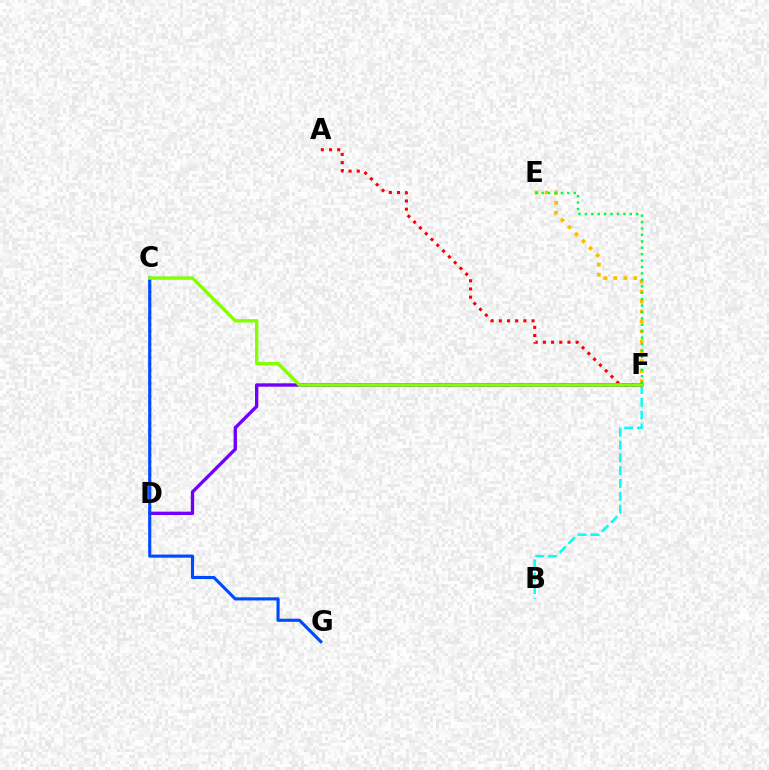{('C', 'D'): [{'color': '#ff00cf', 'line_style': 'dotted', 'thickness': 1.77}], ('B', 'F'): [{'color': '#00fff6', 'line_style': 'dashed', 'thickness': 1.74}], ('E', 'F'): [{'color': '#ffbd00', 'line_style': 'dotted', 'thickness': 2.7}, {'color': '#00ff39', 'line_style': 'dotted', 'thickness': 1.74}], ('A', 'F'): [{'color': '#ff0000', 'line_style': 'dotted', 'thickness': 2.22}], ('D', 'F'): [{'color': '#7200ff', 'line_style': 'solid', 'thickness': 2.42}], ('C', 'G'): [{'color': '#004bff', 'line_style': 'solid', 'thickness': 2.24}], ('C', 'F'): [{'color': '#84ff00', 'line_style': 'solid', 'thickness': 2.43}]}